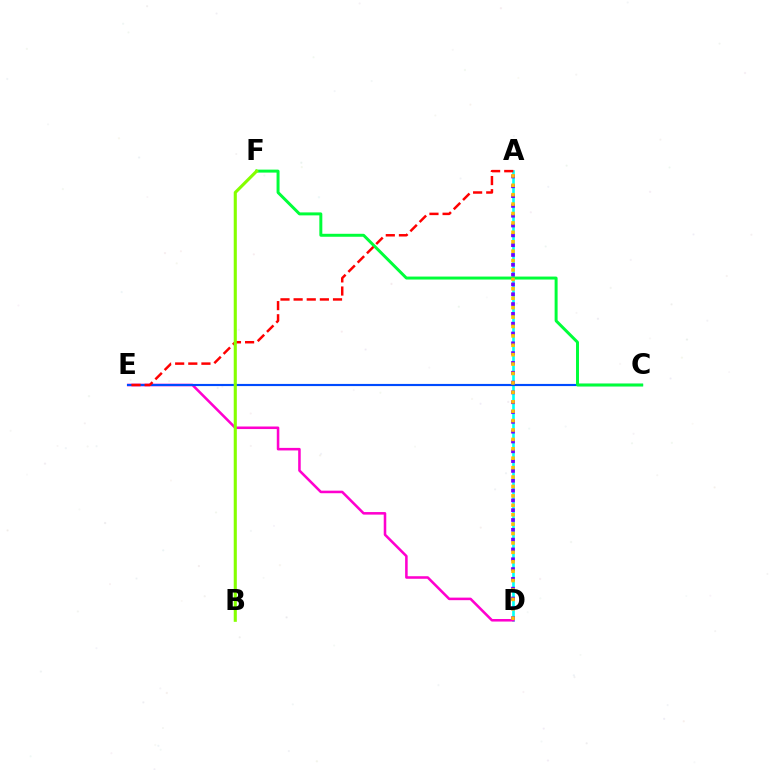{('A', 'D'): [{'color': '#00fff6', 'line_style': 'solid', 'thickness': 1.89}, {'color': '#7200ff', 'line_style': 'dotted', 'thickness': 2.67}, {'color': '#ffbd00', 'line_style': 'dotted', 'thickness': 2.56}], ('D', 'E'): [{'color': '#ff00cf', 'line_style': 'solid', 'thickness': 1.84}], ('C', 'E'): [{'color': '#004bff', 'line_style': 'solid', 'thickness': 1.55}], ('C', 'F'): [{'color': '#00ff39', 'line_style': 'solid', 'thickness': 2.14}], ('A', 'E'): [{'color': '#ff0000', 'line_style': 'dashed', 'thickness': 1.78}], ('B', 'F'): [{'color': '#84ff00', 'line_style': 'solid', 'thickness': 2.23}]}